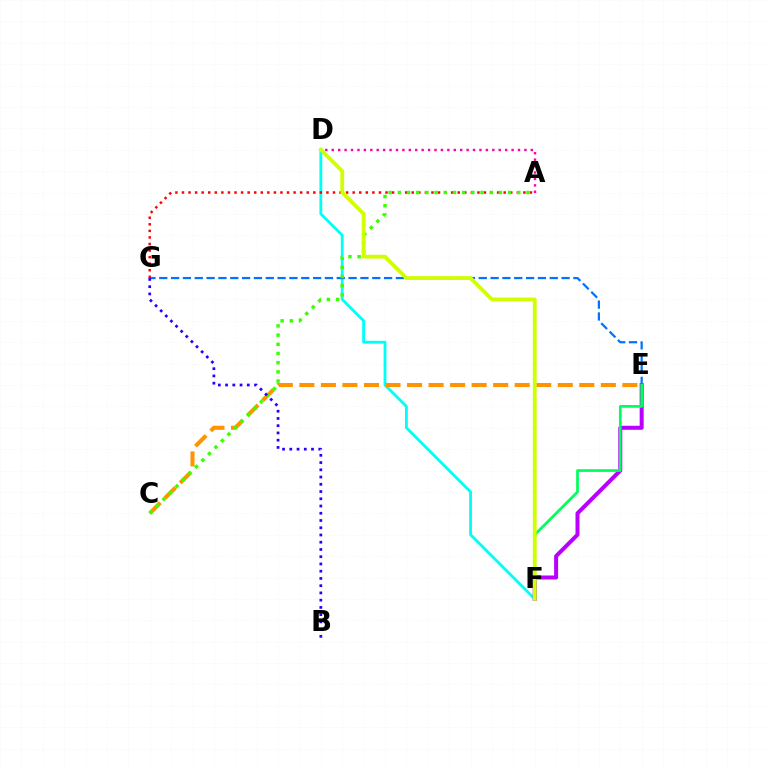{('D', 'F'): [{'color': '#00fff6', 'line_style': 'solid', 'thickness': 2.04}, {'color': '#d1ff00', 'line_style': 'solid', 'thickness': 2.76}], ('E', 'G'): [{'color': '#0074ff', 'line_style': 'dashed', 'thickness': 1.61}], ('A', 'D'): [{'color': '#ff00ac', 'line_style': 'dotted', 'thickness': 1.74}], ('C', 'E'): [{'color': '#ff9400', 'line_style': 'dashed', 'thickness': 2.93}], ('A', 'G'): [{'color': '#ff0000', 'line_style': 'dotted', 'thickness': 1.78}], ('E', 'F'): [{'color': '#b900ff', 'line_style': 'solid', 'thickness': 2.88}, {'color': '#00ff5c', 'line_style': 'solid', 'thickness': 1.95}], ('A', 'C'): [{'color': '#3dff00', 'line_style': 'dotted', 'thickness': 2.5}], ('B', 'G'): [{'color': '#2500ff', 'line_style': 'dotted', 'thickness': 1.97}]}